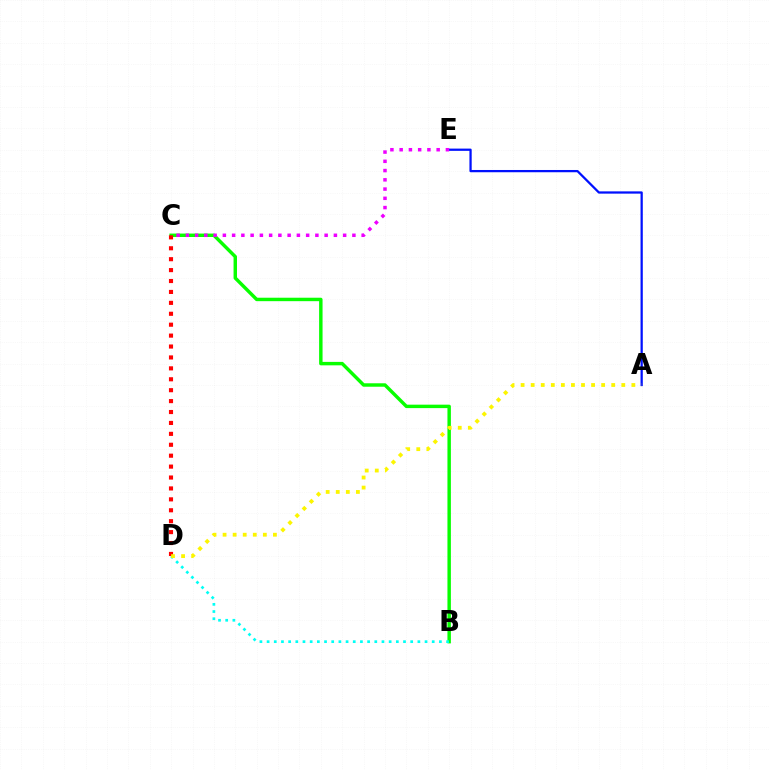{('B', 'C'): [{'color': '#08ff00', 'line_style': 'solid', 'thickness': 2.48}], ('A', 'E'): [{'color': '#0010ff', 'line_style': 'solid', 'thickness': 1.62}], ('C', 'E'): [{'color': '#ee00ff', 'line_style': 'dotted', 'thickness': 2.51}], ('B', 'D'): [{'color': '#00fff6', 'line_style': 'dotted', 'thickness': 1.95}], ('C', 'D'): [{'color': '#ff0000', 'line_style': 'dotted', 'thickness': 2.97}], ('A', 'D'): [{'color': '#fcf500', 'line_style': 'dotted', 'thickness': 2.74}]}